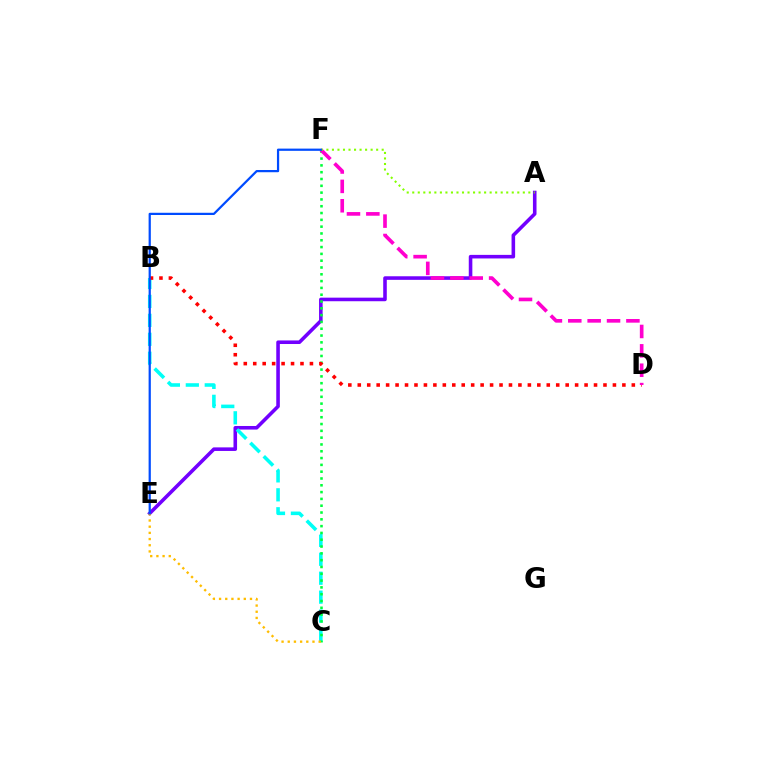{('A', 'E'): [{'color': '#7200ff', 'line_style': 'solid', 'thickness': 2.58}], ('B', 'C'): [{'color': '#00fff6', 'line_style': 'dashed', 'thickness': 2.57}], ('C', 'F'): [{'color': '#00ff39', 'line_style': 'dotted', 'thickness': 1.85}], ('B', 'D'): [{'color': '#ff0000', 'line_style': 'dotted', 'thickness': 2.57}], ('D', 'F'): [{'color': '#ff00cf', 'line_style': 'dashed', 'thickness': 2.63}], ('A', 'F'): [{'color': '#84ff00', 'line_style': 'dotted', 'thickness': 1.5}], ('C', 'E'): [{'color': '#ffbd00', 'line_style': 'dotted', 'thickness': 1.68}], ('E', 'F'): [{'color': '#004bff', 'line_style': 'solid', 'thickness': 1.61}]}